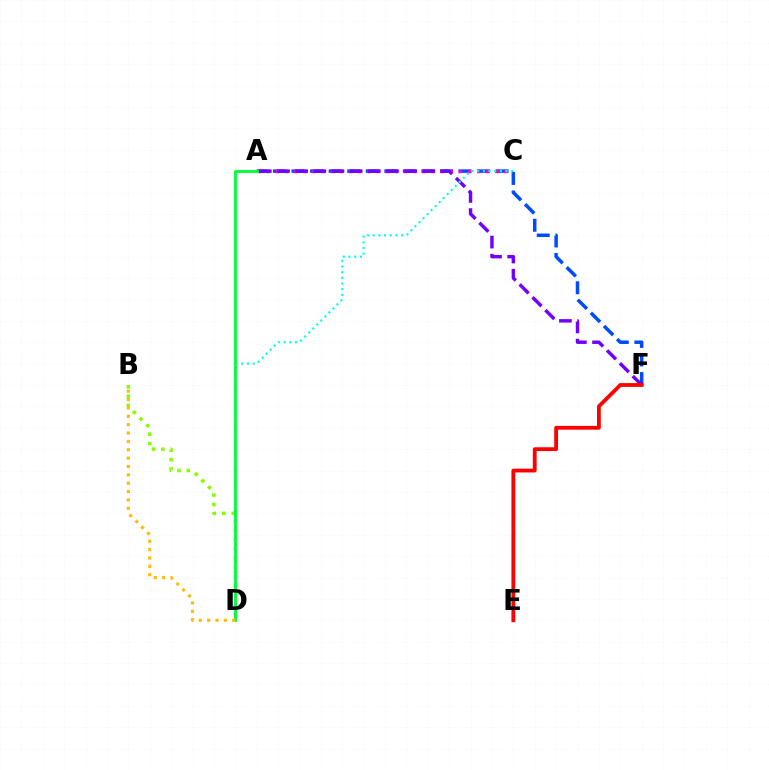{('A', 'F'): [{'color': '#004bff', 'line_style': 'dashed', 'thickness': 2.52}, {'color': '#7200ff', 'line_style': 'dashed', 'thickness': 2.47}], ('A', 'C'): [{'color': '#ff00cf', 'line_style': 'dotted', 'thickness': 2.48}], ('B', 'D'): [{'color': '#84ff00', 'line_style': 'dotted', 'thickness': 2.55}, {'color': '#ffbd00', 'line_style': 'dotted', 'thickness': 2.27}], ('C', 'D'): [{'color': '#00fff6', 'line_style': 'dotted', 'thickness': 1.55}], ('E', 'F'): [{'color': '#ff0000', 'line_style': 'solid', 'thickness': 2.74}], ('A', 'D'): [{'color': '#00ff39', 'line_style': 'solid', 'thickness': 2.06}]}